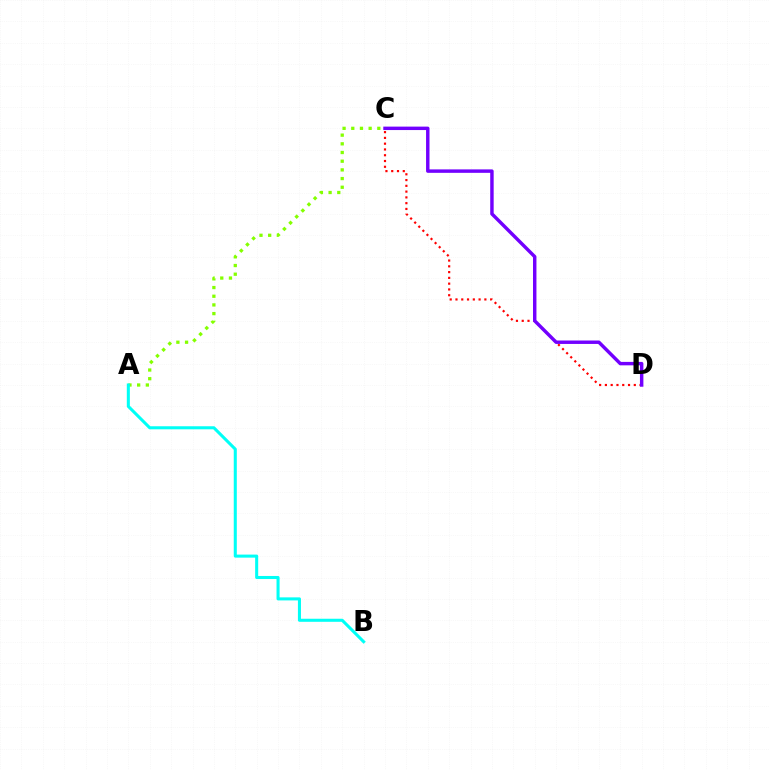{('A', 'C'): [{'color': '#84ff00', 'line_style': 'dotted', 'thickness': 2.36}], ('C', 'D'): [{'color': '#ff0000', 'line_style': 'dotted', 'thickness': 1.57}, {'color': '#7200ff', 'line_style': 'solid', 'thickness': 2.48}], ('A', 'B'): [{'color': '#00fff6', 'line_style': 'solid', 'thickness': 2.2}]}